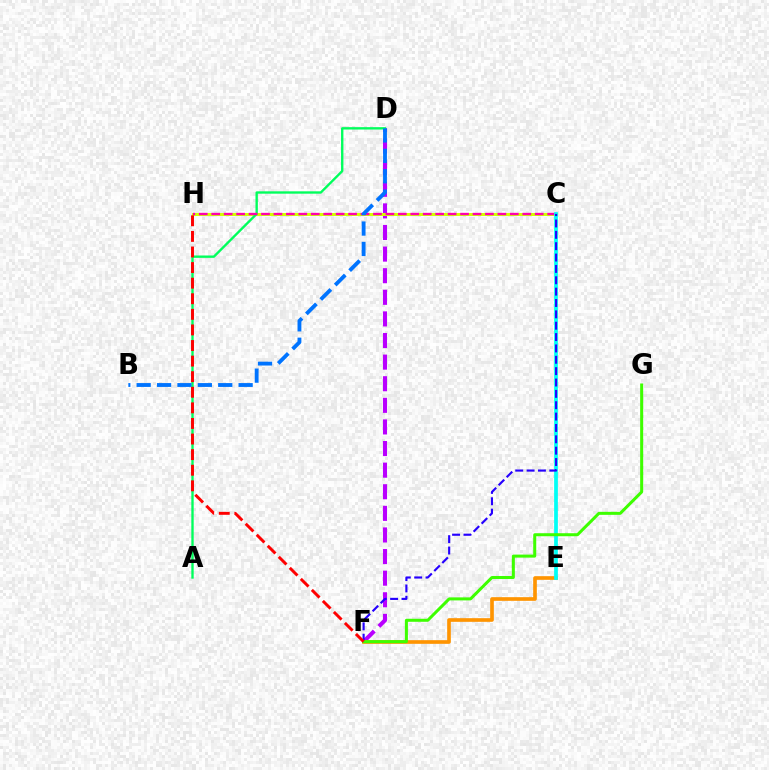{('D', 'F'): [{'color': '#b900ff', 'line_style': 'dashed', 'thickness': 2.94}], ('E', 'F'): [{'color': '#ff9400', 'line_style': 'solid', 'thickness': 2.63}], ('C', 'H'): [{'color': '#d1ff00', 'line_style': 'solid', 'thickness': 2.13}, {'color': '#ff00ac', 'line_style': 'dashed', 'thickness': 1.69}], ('A', 'D'): [{'color': '#00ff5c', 'line_style': 'solid', 'thickness': 1.7}], ('B', 'D'): [{'color': '#0074ff', 'line_style': 'dashed', 'thickness': 2.77}], ('C', 'E'): [{'color': '#00fff6', 'line_style': 'solid', 'thickness': 2.68}], ('C', 'F'): [{'color': '#2500ff', 'line_style': 'dashed', 'thickness': 1.54}], ('F', 'G'): [{'color': '#3dff00', 'line_style': 'solid', 'thickness': 2.17}], ('F', 'H'): [{'color': '#ff0000', 'line_style': 'dashed', 'thickness': 2.12}]}